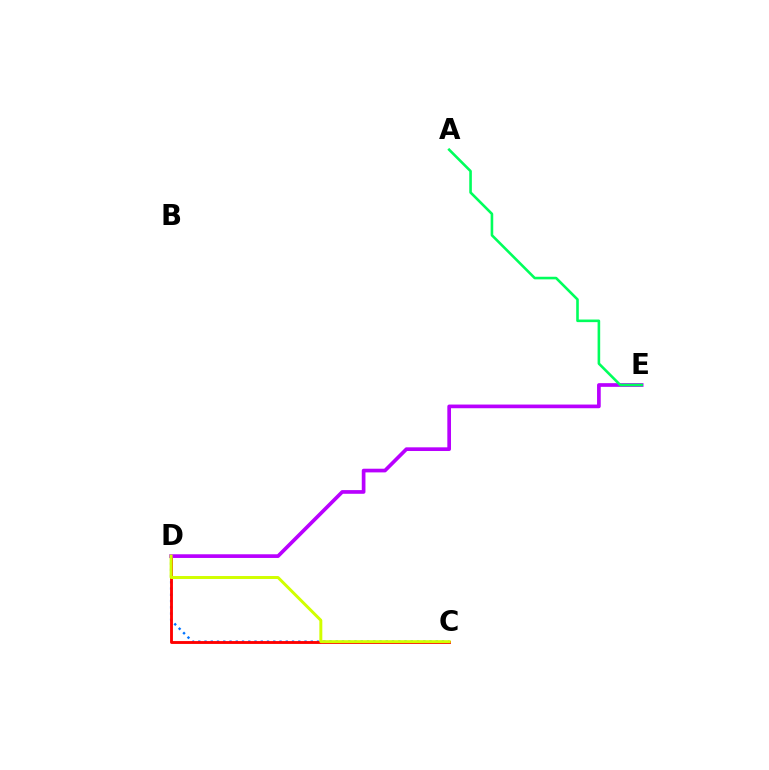{('C', 'D'): [{'color': '#0074ff', 'line_style': 'dotted', 'thickness': 1.7}, {'color': '#ff0000', 'line_style': 'solid', 'thickness': 2.06}, {'color': '#d1ff00', 'line_style': 'solid', 'thickness': 2.13}], ('D', 'E'): [{'color': '#b900ff', 'line_style': 'solid', 'thickness': 2.65}], ('A', 'E'): [{'color': '#00ff5c', 'line_style': 'solid', 'thickness': 1.87}]}